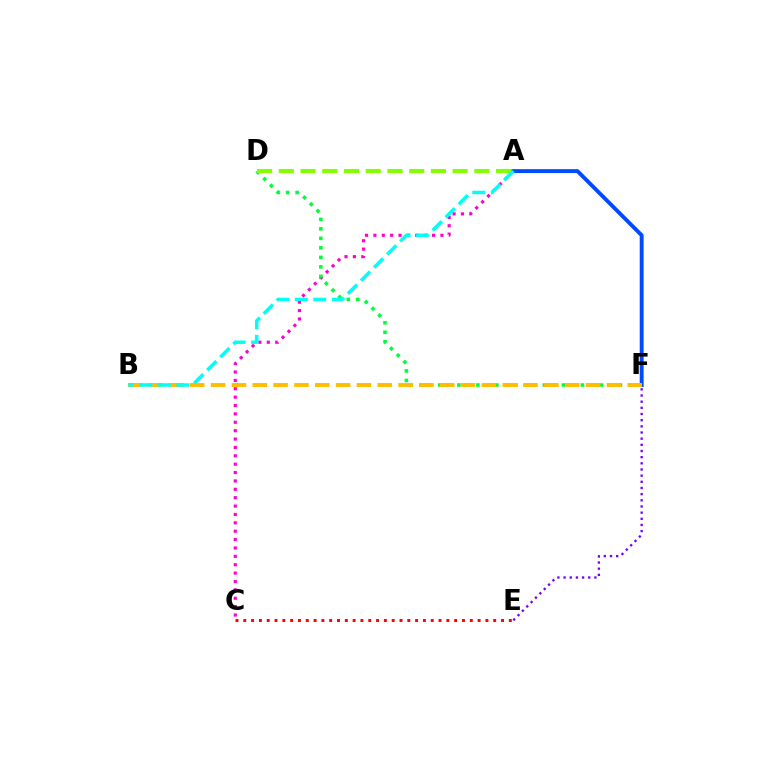{('C', 'E'): [{'color': '#ff0000', 'line_style': 'dotted', 'thickness': 2.12}], ('A', 'C'): [{'color': '#ff00cf', 'line_style': 'dotted', 'thickness': 2.28}], ('E', 'F'): [{'color': '#7200ff', 'line_style': 'dotted', 'thickness': 1.67}], ('D', 'F'): [{'color': '#00ff39', 'line_style': 'dotted', 'thickness': 2.58}], ('A', 'F'): [{'color': '#004bff', 'line_style': 'solid', 'thickness': 2.81}], ('B', 'F'): [{'color': '#ffbd00', 'line_style': 'dashed', 'thickness': 2.83}], ('A', 'D'): [{'color': '#84ff00', 'line_style': 'dashed', 'thickness': 2.95}], ('A', 'B'): [{'color': '#00fff6', 'line_style': 'dashed', 'thickness': 2.51}]}